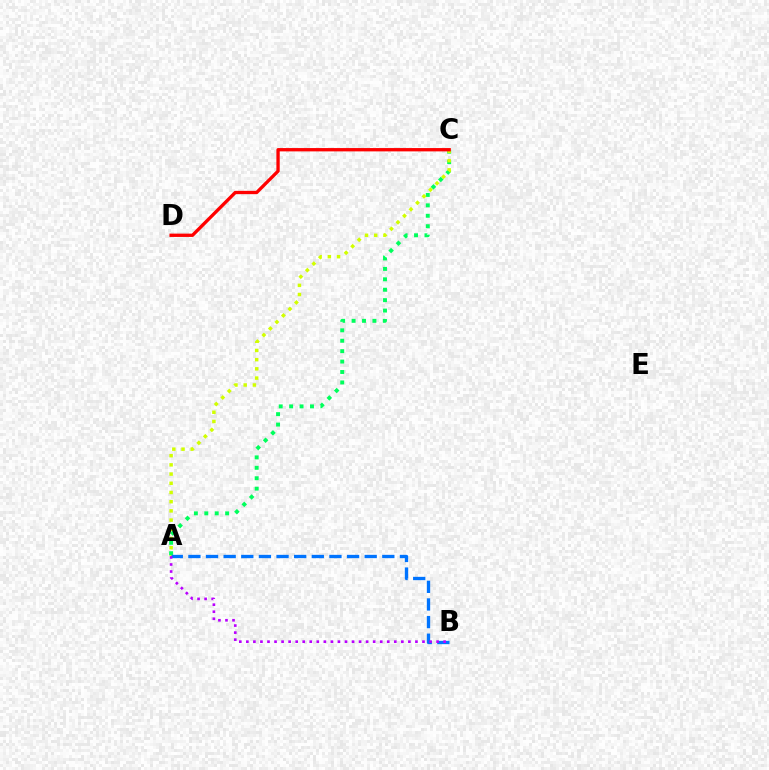{('A', 'C'): [{'color': '#00ff5c', 'line_style': 'dotted', 'thickness': 2.83}, {'color': '#d1ff00', 'line_style': 'dotted', 'thickness': 2.5}], ('C', 'D'): [{'color': '#ff0000', 'line_style': 'solid', 'thickness': 2.39}], ('A', 'B'): [{'color': '#0074ff', 'line_style': 'dashed', 'thickness': 2.39}, {'color': '#b900ff', 'line_style': 'dotted', 'thickness': 1.91}]}